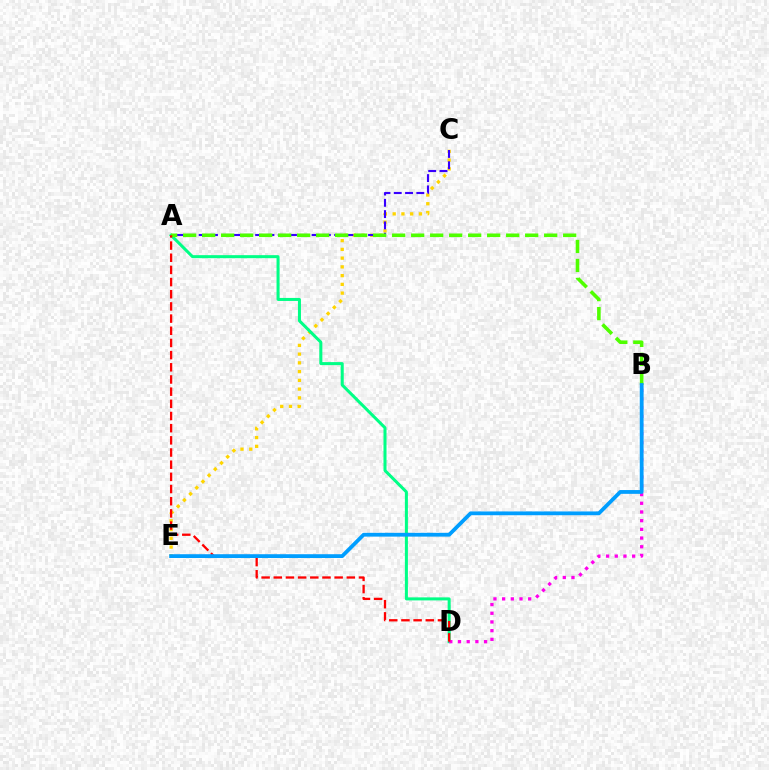{('C', 'E'): [{'color': '#ffd500', 'line_style': 'dotted', 'thickness': 2.38}], ('A', 'C'): [{'color': '#3700ff', 'line_style': 'dashed', 'thickness': 1.53}], ('A', 'D'): [{'color': '#00ff86', 'line_style': 'solid', 'thickness': 2.18}, {'color': '#ff0000', 'line_style': 'dashed', 'thickness': 1.65}], ('B', 'D'): [{'color': '#ff00ed', 'line_style': 'dotted', 'thickness': 2.36}], ('A', 'B'): [{'color': '#4fff00', 'line_style': 'dashed', 'thickness': 2.58}], ('B', 'E'): [{'color': '#009eff', 'line_style': 'solid', 'thickness': 2.73}]}